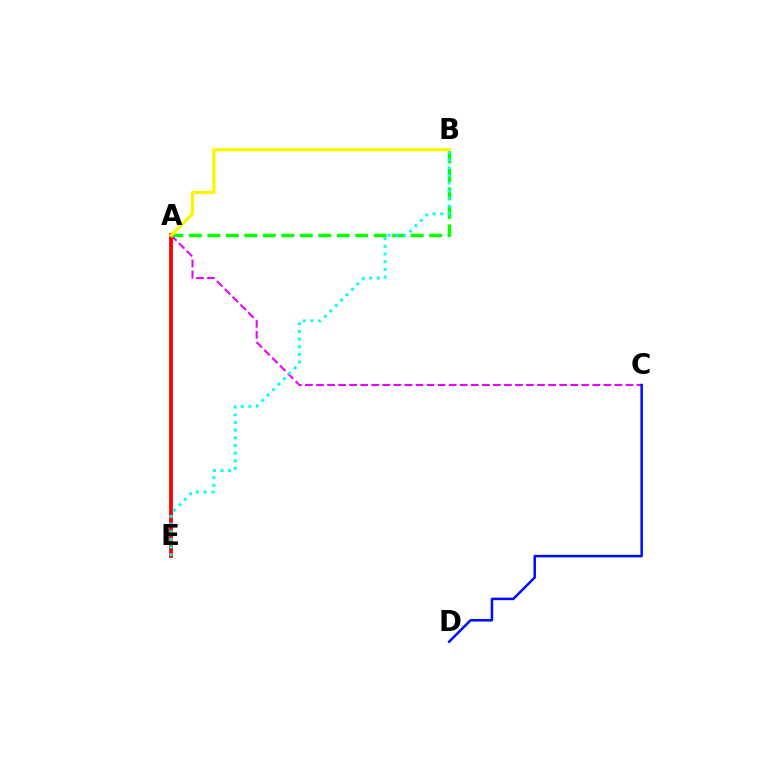{('A', 'E'): [{'color': '#ff0000', 'line_style': 'solid', 'thickness': 2.75}], ('A', 'C'): [{'color': '#ee00ff', 'line_style': 'dashed', 'thickness': 1.5}], ('A', 'B'): [{'color': '#08ff00', 'line_style': 'dashed', 'thickness': 2.51}, {'color': '#fcf500', 'line_style': 'solid', 'thickness': 2.36}], ('C', 'D'): [{'color': '#0010ff', 'line_style': 'solid', 'thickness': 1.82}], ('B', 'E'): [{'color': '#00fff6', 'line_style': 'dotted', 'thickness': 2.08}]}